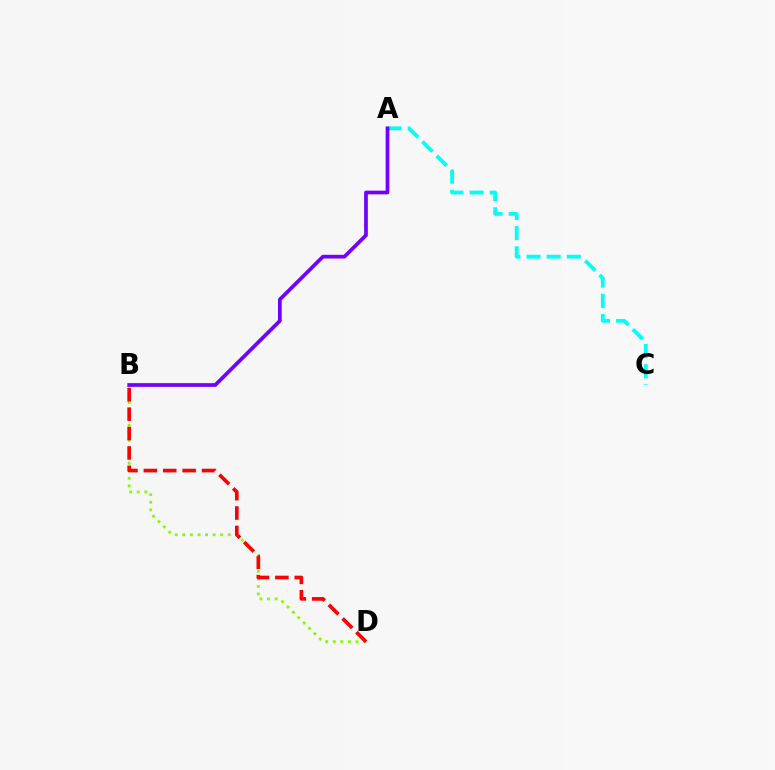{('B', 'D'): [{'color': '#84ff00', 'line_style': 'dotted', 'thickness': 2.06}, {'color': '#ff0000', 'line_style': 'dashed', 'thickness': 2.63}], ('A', 'C'): [{'color': '#00fff6', 'line_style': 'dashed', 'thickness': 2.74}], ('A', 'B'): [{'color': '#7200ff', 'line_style': 'solid', 'thickness': 2.67}]}